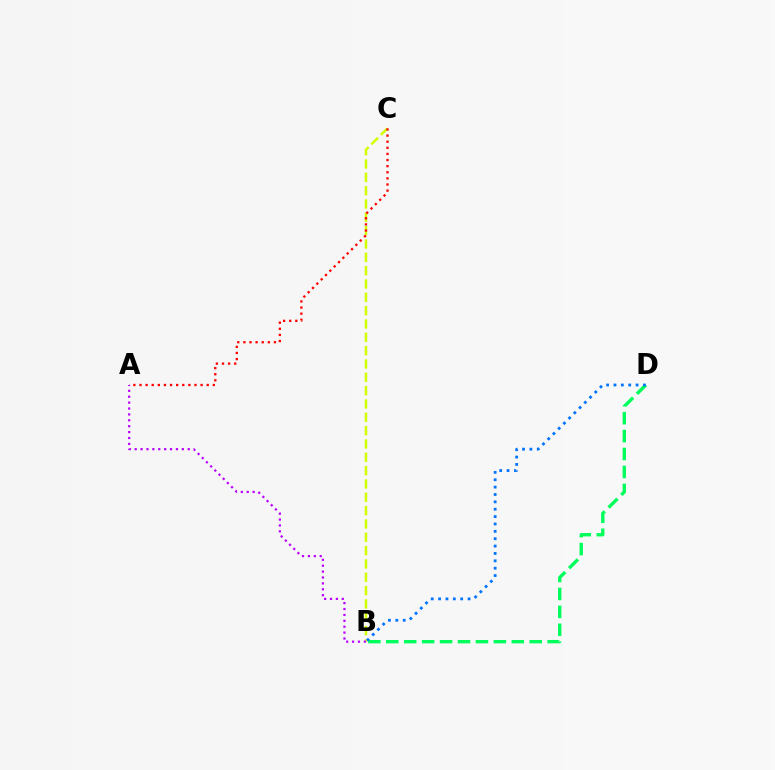{('B', 'C'): [{'color': '#d1ff00', 'line_style': 'dashed', 'thickness': 1.81}], ('B', 'D'): [{'color': '#00ff5c', 'line_style': 'dashed', 'thickness': 2.44}, {'color': '#0074ff', 'line_style': 'dotted', 'thickness': 2.0}], ('A', 'C'): [{'color': '#ff0000', 'line_style': 'dotted', 'thickness': 1.66}], ('A', 'B'): [{'color': '#b900ff', 'line_style': 'dotted', 'thickness': 1.6}]}